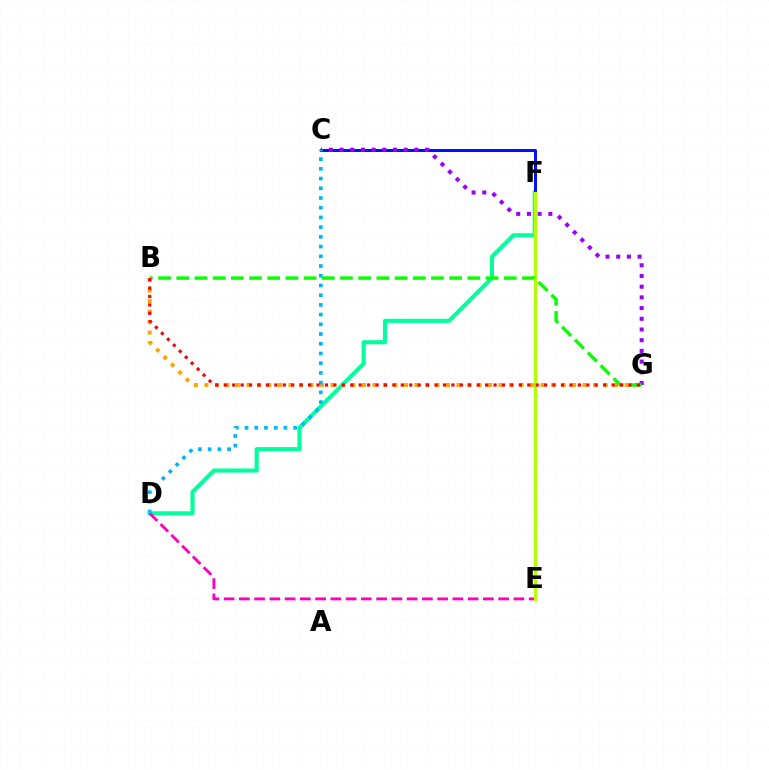{('D', 'F'): [{'color': '#00ff9d', 'line_style': 'solid', 'thickness': 2.94}], ('B', 'G'): [{'color': '#ffa500', 'line_style': 'dotted', 'thickness': 2.85}, {'color': '#08ff00', 'line_style': 'dashed', 'thickness': 2.47}, {'color': '#ff0000', 'line_style': 'dotted', 'thickness': 2.29}], ('C', 'F'): [{'color': '#0010ff', 'line_style': 'solid', 'thickness': 2.16}], ('C', 'G'): [{'color': '#9b00ff', 'line_style': 'dotted', 'thickness': 2.91}], ('D', 'E'): [{'color': '#ff00bd', 'line_style': 'dashed', 'thickness': 2.07}], ('C', 'D'): [{'color': '#00b5ff', 'line_style': 'dotted', 'thickness': 2.64}], ('E', 'F'): [{'color': '#b3ff00', 'line_style': 'solid', 'thickness': 2.32}]}